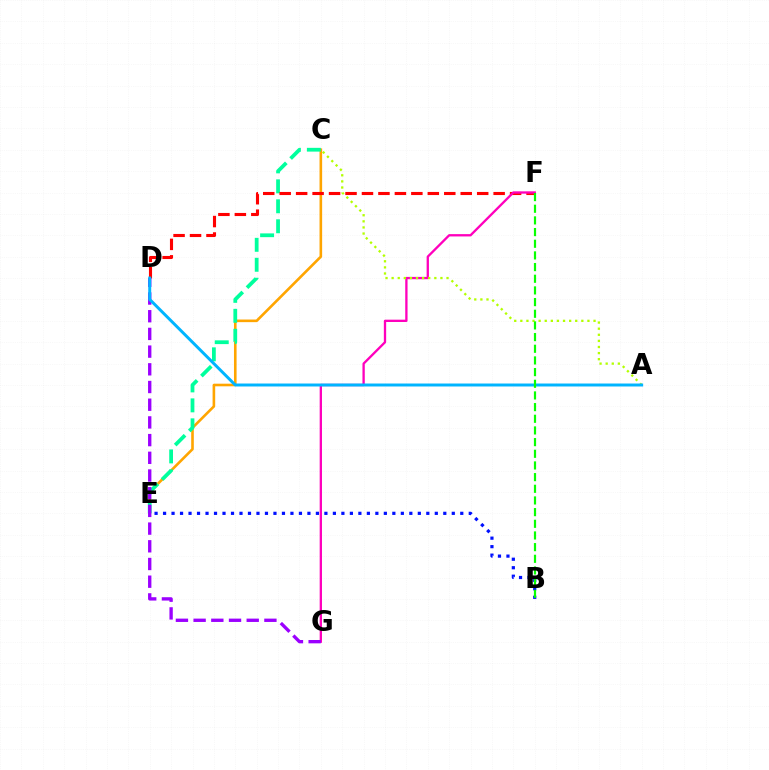{('C', 'E'): [{'color': '#ffa500', 'line_style': 'solid', 'thickness': 1.88}, {'color': '#00ff9d', 'line_style': 'dashed', 'thickness': 2.71}], ('D', 'F'): [{'color': '#ff0000', 'line_style': 'dashed', 'thickness': 2.24}], ('F', 'G'): [{'color': '#ff00bd', 'line_style': 'solid', 'thickness': 1.67}], ('B', 'E'): [{'color': '#0010ff', 'line_style': 'dotted', 'thickness': 2.31}], ('A', 'C'): [{'color': '#b3ff00', 'line_style': 'dotted', 'thickness': 1.66}], ('D', 'G'): [{'color': '#9b00ff', 'line_style': 'dashed', 'thickness': 2.4}], ('A', 'D'): [{'color': '#00b5ff', 'line_style': 'solid', 'thickness': 2.14}], ('B', 'F'): [{'color': '#08ff00', 'line_style': 'dashed', 'thickness': 1.59}]}